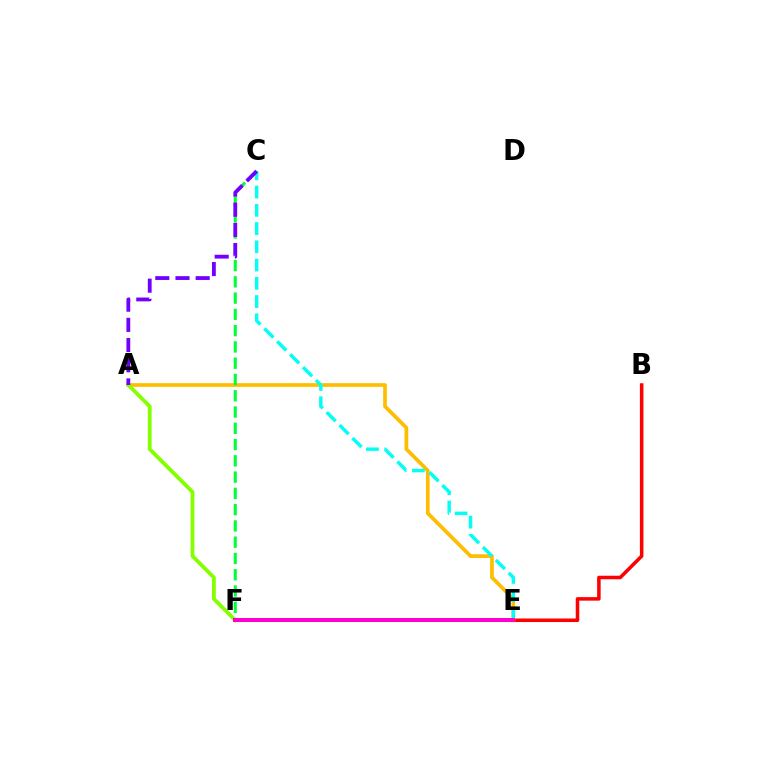{('B', 'E'): [{'color': '#ff0000', 'line_style': 'solid', 'thickness': 2.54}], ('A', 'E'): [{'color': '#ffbd00', 'line_style': 'solid', 'thickness': 2.67}], ('A', 'F'): [{'color': '#84ff00', 'line_style': 'solid', 'thickness': 2.73}], ('C', 'F'): [{'color': '#00ff39', 'line_style': 'dashed', 'thickness': 2.21}], ('E', 'F'): [{'color': '#004bff', 'line_style': 'dashed', 'thickness': 2.6}, {'color': '#ff00cf', 'line_style': 'solid', 'thickness': 2.87}], ('C', 'E'): [{'color': '#00fff6', 'line_style': 'dashed', 'thickness': 2.48}], ('A', 'C'): [{'color': '#7200ff', 'line_style': 'dashed', 'thickness': 2.74}]}